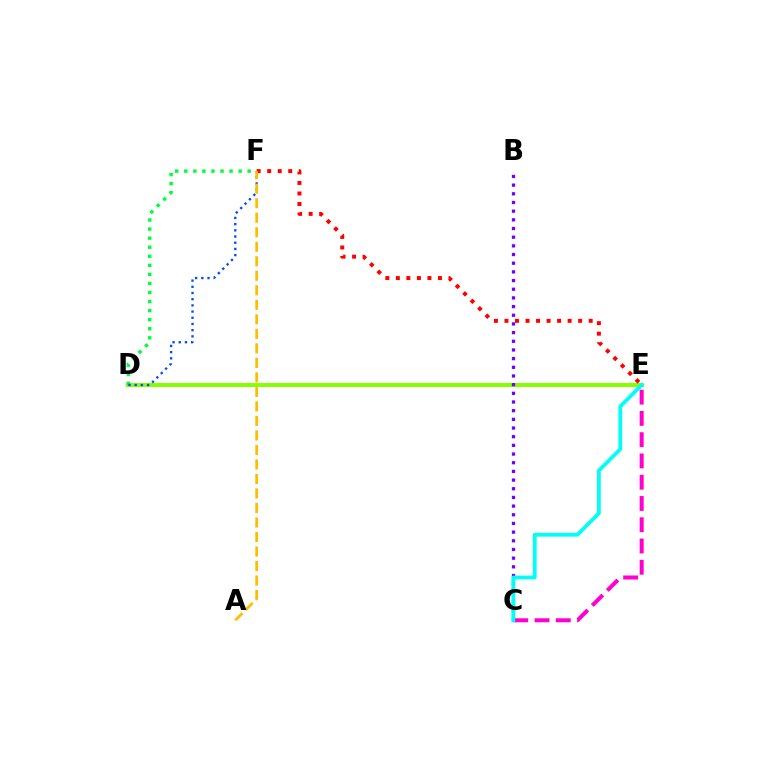{('D', 'E'): [{'color': '#84ff00', 'line_style': 'solid', 'thickness': 2.84}], ('D', 'F'): [{'color': '#00ff39', 'line_style': 'dotted', 'thickness': 2.46}, {'color': '#004bff', 'line_style': 'dotted', 'thickness': 1.68}], ('C', 'E'): [{'color': '#ff00cf', 'line_style': 'dashed', 'thickness': 2.89}, {'color': '#00fff6', 'line_style': 'solid', 'thickness': 2.74}], ('E', 'F'): [{'color': '#ff0000', 'line_style': 'dotted', 'thickness': 2.86}], ('B', 'C'): [{'color': '#7200ff', 'line_style': 'dotted', 'thickness': 2.36}], ('A', 'F'): [{'color': '#ffbd00', 'line_style': 'dashed', 'thickness': 1.97}]}